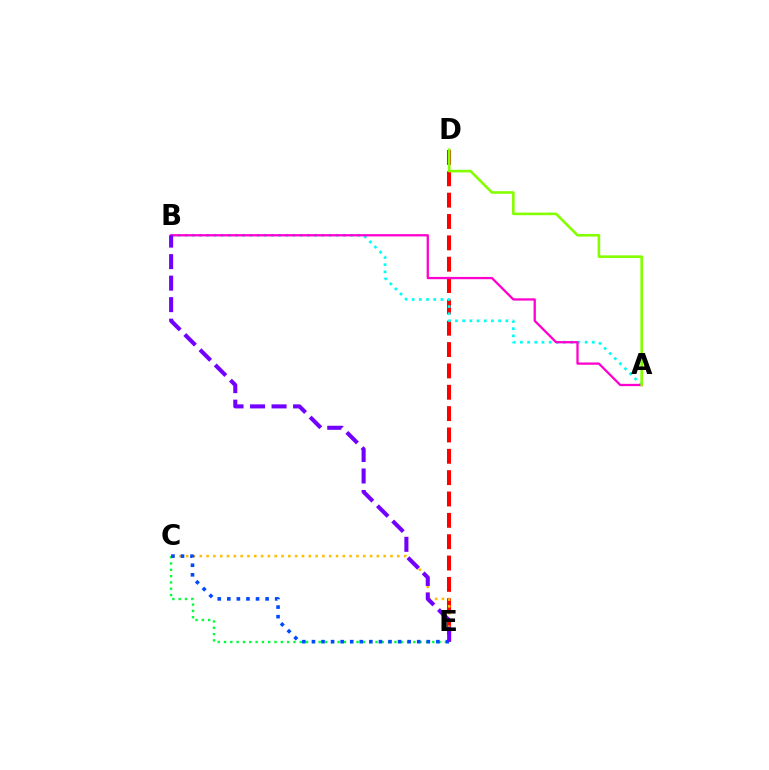{('D', 'E'): [{'color': '#ff0000', 'line_style': 'dashed', 'thickness': 2.9}], ('A', 'B'): [{'color': '#00fff6', 'line_style': 'dotted', 'thickness': 1.95}, {'color': '#ff00cf', 'line_style': 'solid', 'thickness': 1.65}], ('C', 'E'): [{'color': '#00ff39', 'line_style': 'dotted', 'thickness': 1.71}, {'color': '#ffbd00', 'line_style': 'dotted', 'thickness': 1.85}, {'color': '#004bff', 'line_style': 'dotted', 'thickness': 2.6}], ('B', 'E'): [{'color': '#7200ff', 'line_style': 'dashed', 'thickness': 2.92}], ('A', 'D'): [{'color': '#84ff00', 'line_style': 'solid', 'thickness': 1.88}]}